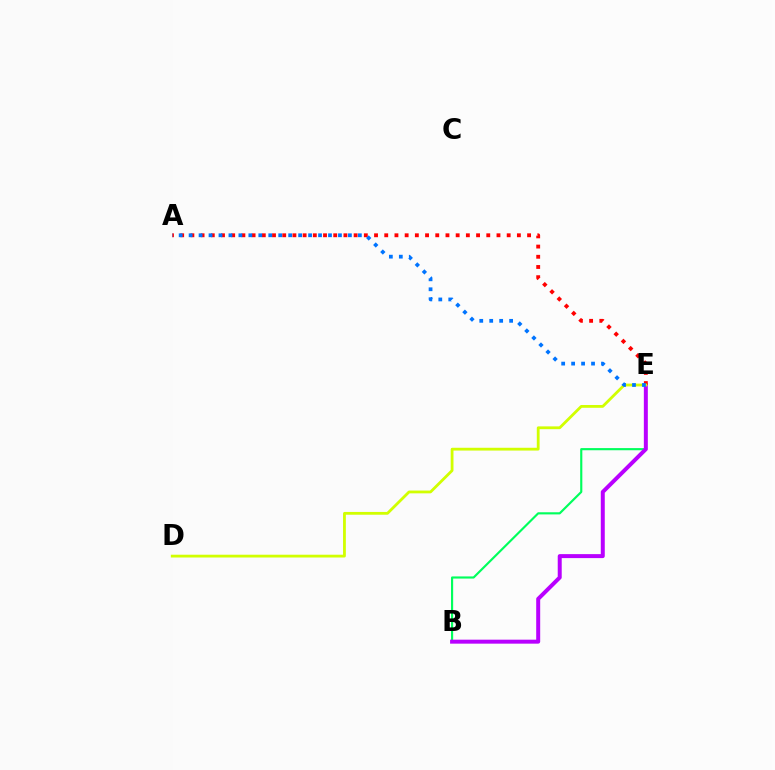{('B', 'E'): [{'color': '#00ff5c', 'line_style': 'solid', 'thickness': 1.55}, {'color': '#b900ff', 'line_style': 'solid', 'thickness': 2.87}], ('A', 'E'): [{'color': '#ff0000', 'line_style': 'dotted', 'thickness': 2.77}, {'color': '#0074ff', 'line_style': 'dotted', 'thickness': 2.7}], ('D', 'E'): [{'color': '#d1ff00', 'line_style': 'solid', 'thickness': 2.01}]}